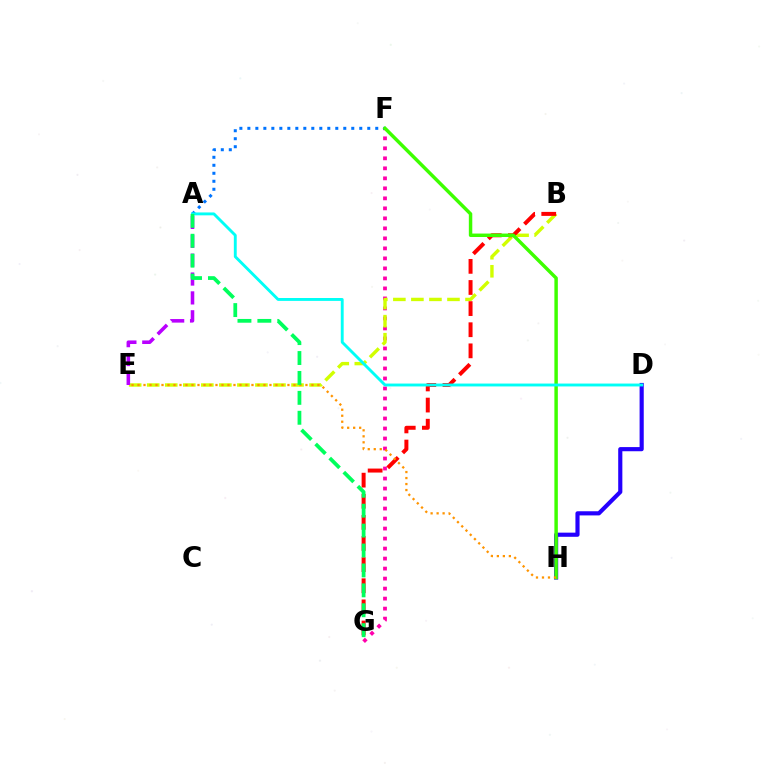{('D', 'H'): [{'color': '#2500ff', 'line_style': 'solid', 'thickness': 2.99}], ('F', 'G'): [{'color': '#ff00ac', 'line_style': 'dotted', 'thickness': 2.72}], ('A', 'F'): [{'color': '#0074ff', 'line_style': 'dotted', 'thickness': 2.17}], ('B', 'E'): [{'color': '#d1ff00', 'line_style': 'dashed', 'thickness': 2.45}], ('B', 'G'): [{'color': '#ff0000', 'line_style': 'dashed', 'thickness': 2.87}], ('F', 'H'): [{'color': '#3dff00', 'line_style': 'solid', 'thickness': 2.49}], ('A', 'E'): [{'color': '#b900ff', 'line_style': 'dashed', 'thickness': 2.56}], ('A', 'D'): [{'color': '#00fff6', 'line_style': 'solid', 'thickness': 2.08}], ('E', 'H'): [{'color': '#ff9400', 'line_style': 'dotted', 'thickness': 1.63}], ('A', 'G'): [{'color': '#00ff5c', 'line_style': 'dashed', 'thickness': 2.71}]}